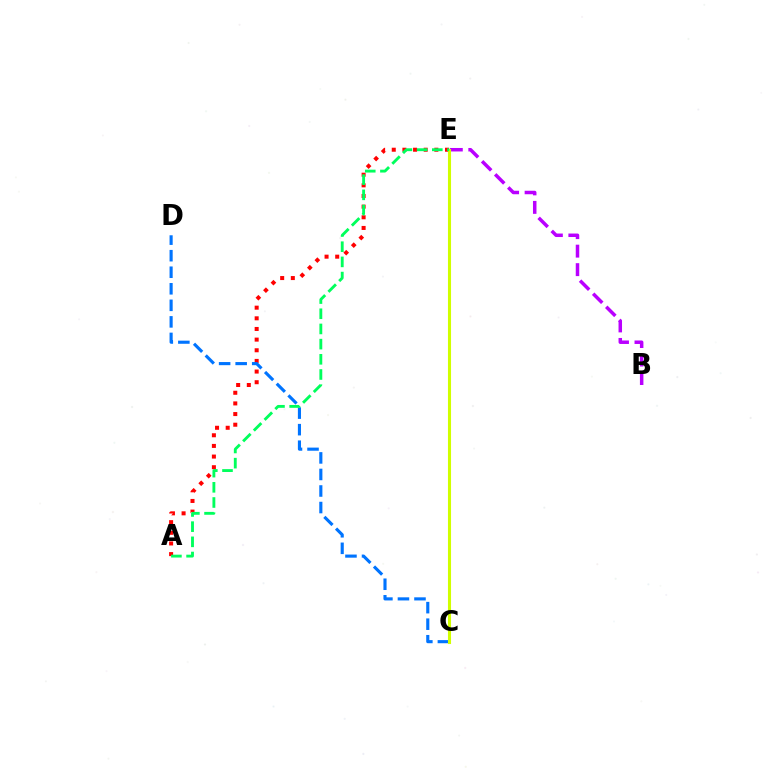{('A', 'E'): [{'color': '#ff0000', 'line_style': 'dotted', 'thickness': 2.89}, {'color': '#00ff5c', 'line_style': 'dashed', 'thickness': 2.06}], ('B', 'E'): [{'color': '#b900ff', 'line_style': 'dashed', 'thickness': 2.51}], ('C', 'D'): [{'color': '#0074ff', 'line_style': 'dashed', 'thickness': 2.25}], ('C', 'E'): [{'color': '#d1ff00', 'line_style': 'solid', 'thickness': 2.22}]}